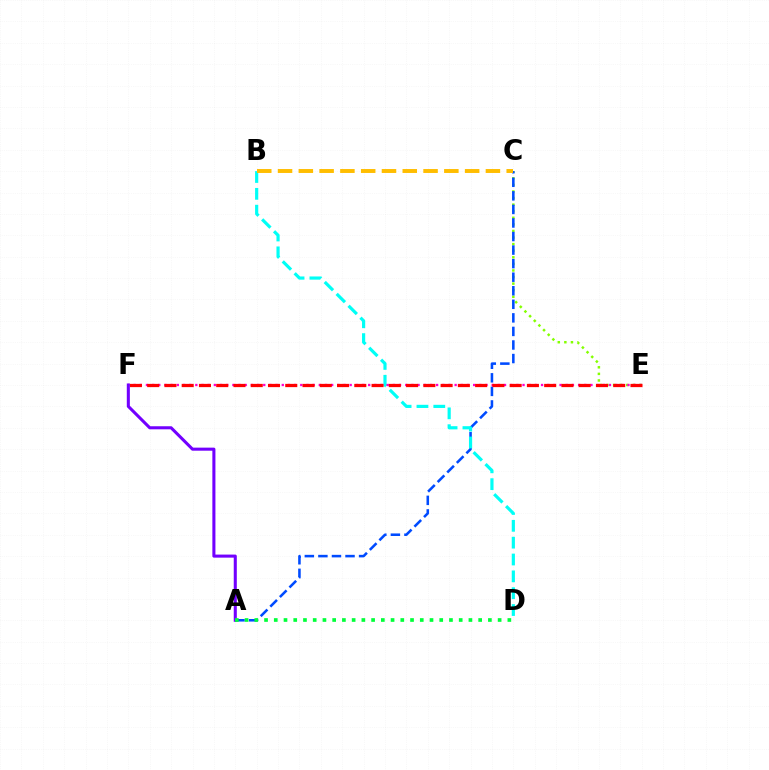{('C', 'E'): [{'color': '#84ff00', 'line_style': 'dotted', 'thickness': 1.79}], ('A', 'C'): [{'color': '#004bff', 'line_style': 'dashed', 'thickness': 1.84}], ('B', 'D'): [{'color': '#00fff6', 'line_style': 'dashed', 'thickness': 2.29}], ('E', 'F'): [{'color': '#ff00cf', 'line_style': 'dotted', 'thickness': 1.68}, {'color': '#ff0000', 'line_style': 'dashed', 'thickness': 2.34}], ('A', 'F'): [{'color': '#7200ff', 'line_style': 'solid', 'thickness': 2.21}], ('A', 'D'): [{'color': '#00ff39', 'line_style': 'dotted', 'thickness': 2.64}], ('B', 'C'): [{'color': '#ffbd00', 'line_style': 'dashed', 'thickness': 2.82}]}